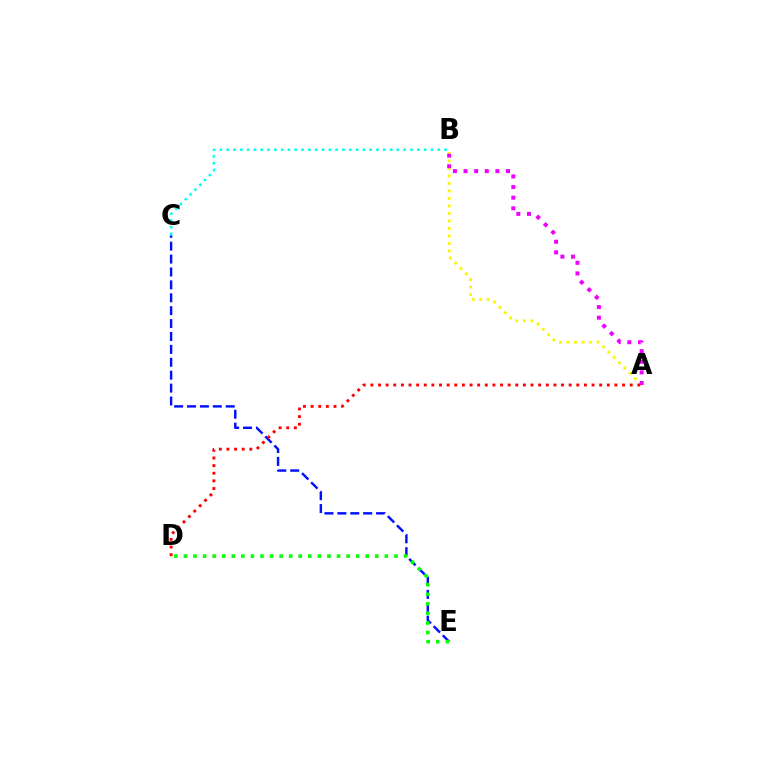{('A', 'B'): [{'color': '#fcf500', 'line_style': 'dotted', 'thickness': 2.04}, {'color': '#ee00ff', 'line_style': 'dotted', 'thickness': 2.89}], ('C', 'E'): [{'color': '#0010ff', 'line_style': 'dashed', 'thickness': 1.75}], ('B', 'C'): [{'color': '#00fff6', 'line_style': 'dotted', 'thickness': 1.85}], ('A', 'D'): [{'color': '#ff0000', 'line_style': 'dotted', 'thickness': 2.07}], ('D', 'E'): [{'color': '#08ff00', 'line_style': 'dotted', 'thickness': 2.6}]}